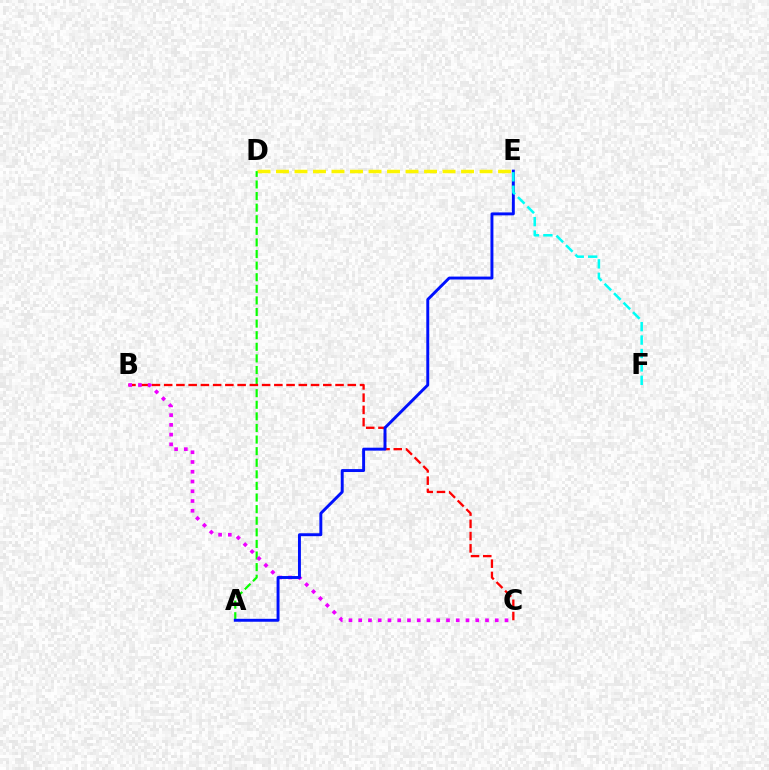{('D', 'E'): [{'color': '#fcf500', 'line_style': 'dashed', 'thickness': 2.51}], ('A', 'D'): [{'color': '#08ff00', 'line_style': 'dashed', 'thickness': 1.58}], ('B', 'C'): [{'color': '#ff0000', 'line_style': 'dashed', 'thickness': 1.66}, {'color': '#ee00ff', 'line_style': 'dotted', 'thickness': 2.65}], ('A', 'E'): [{'color': '#0010ff', 'line_style': 'solid', 'thickness': 2.11}], ('E', 'F'): [{'color': '#00fff6', 'line_style': 'dashed', 'thickness': 1.82}]}